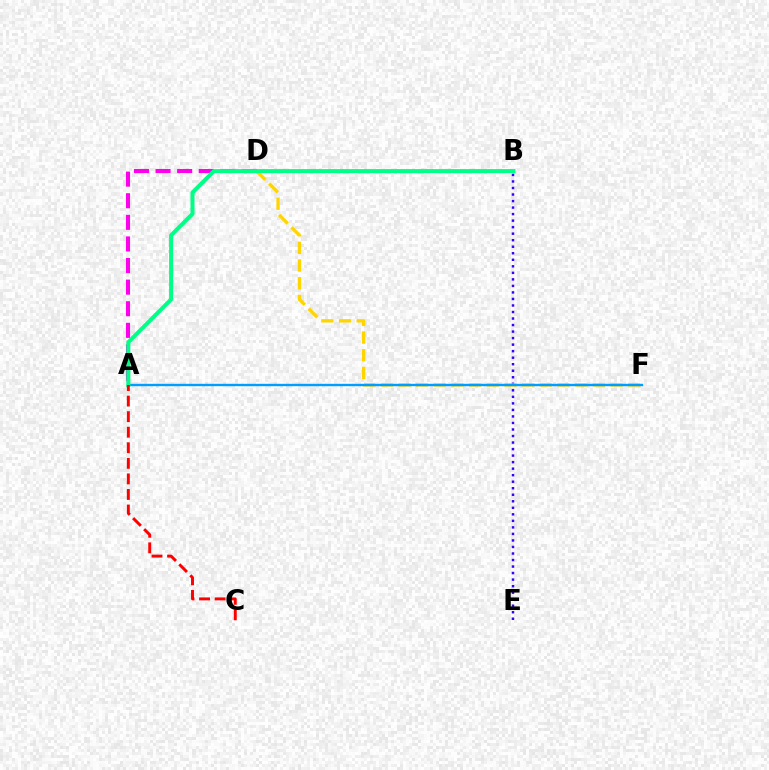{('A', 'D'): [{'color': '#ff00ed', 'line_style': 'dashed', 'thickness': 2.93}], ('B', 'E'): [{'color': '#3700ff', 'line_style': 'dotted', 'thickness': 1.77}], ('B', 'D'): [{'color': '#4fff00', 'line_style': 'dotted', 'thickness': 2.06}], ('D', 'F'): [{'color': '#ffd500', 'line_style': 'dashed', 'thickness': 2.4}], ('A', 'F'): [{'color': '#009eff', 'line_style': 'solid', 'thickness': 1.7}], ('A', 'B'): [{'color': '#00ff86', 'line_style': 'solid', 'thickness': 2.91}], ('A', 'C'): [{'color': '#ff0000', 'line_style': 'dashed', 'thickness': 2.11}]}